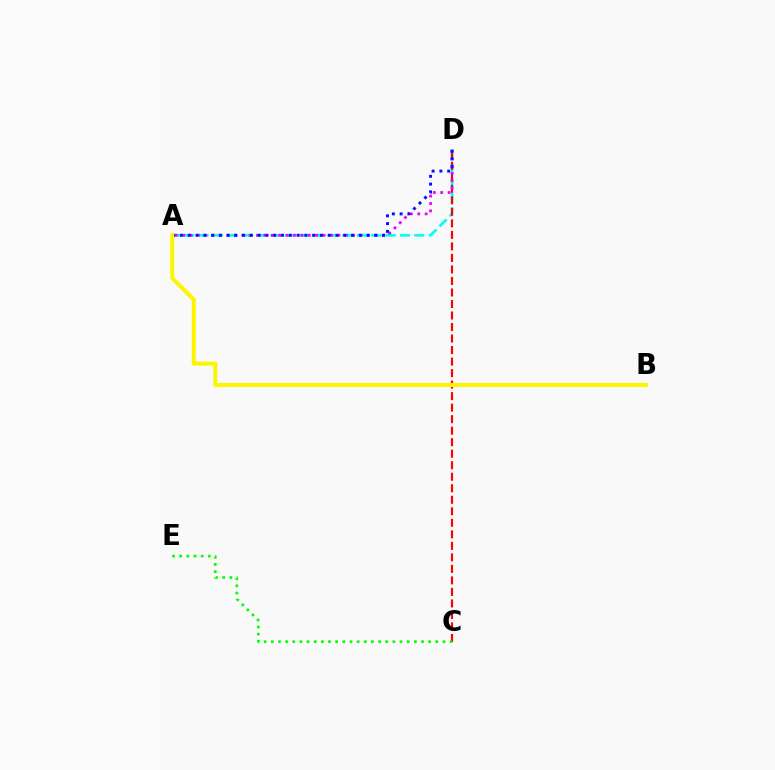{('A', 'D'): [{'color': '#00fff6', 'line_style': 'dashed', 'thickness': 1.95}, {'color': '#ee00ff', 'line_style': 'dotted', 'thickness': 2.01}, {'color': '#0010ff', 'line_style': 'dotted', 'thickness': 2.11}], ('C', 'D'): [{'color': '#ff0000', 'line_style': 'dashed', 'thickness': 1.56}], ('C', 'E'): [{'color': '#08ff00', 'line_style': 'dotted', 'thickness': 1.94}], ('A', 'B'): [{'color': '#fcf500', 'line_style': 'solid', 'thickness': 2.89}]}